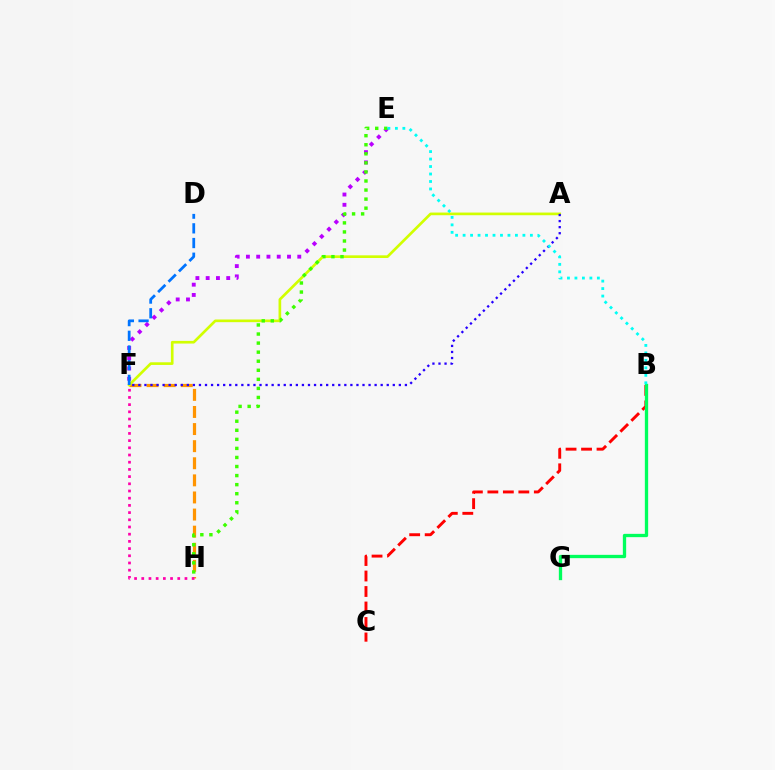{('E', 'F'): [{'color': '#b900ff', 'line_style': 'dotted', 'thickness': 2.79}], ('F', 'H'): [{'color': '#ff9400', 'line_style': 'dashed', 'thickness': 2.32}, {'color': '#ff00ac', 'line_style': 'dotted', 'thickness': 1.96}], ('A', 'F'): [{'color': '#d1ff00', 'line_style': 'solid', 'thickness': 1.92}, {'color': '#2500ff', 'line_style': 'dotted', 'thickness': 1.65}], ('E', 'H'): [{'color': '#3dff00', 'line_style': 'dotted', 'thickness': 2.46}], ('B', 'C'): [{'color': '#ff0000', 'line_style': 'dashed', 'thickness': 2.1}], ('D', 'F'): [{'color': '#0074ff', 'line_style': 'dashed', 'thickness': 2.0}], ('B', 'G'): [{'color': '#00ff5c', 'line_style': 'solid', 'thickness': 2.38}], ('B', 'E'): [{'color': '#00fff6', 'line_style': 'dotted', 'thickness': 2.03}]}